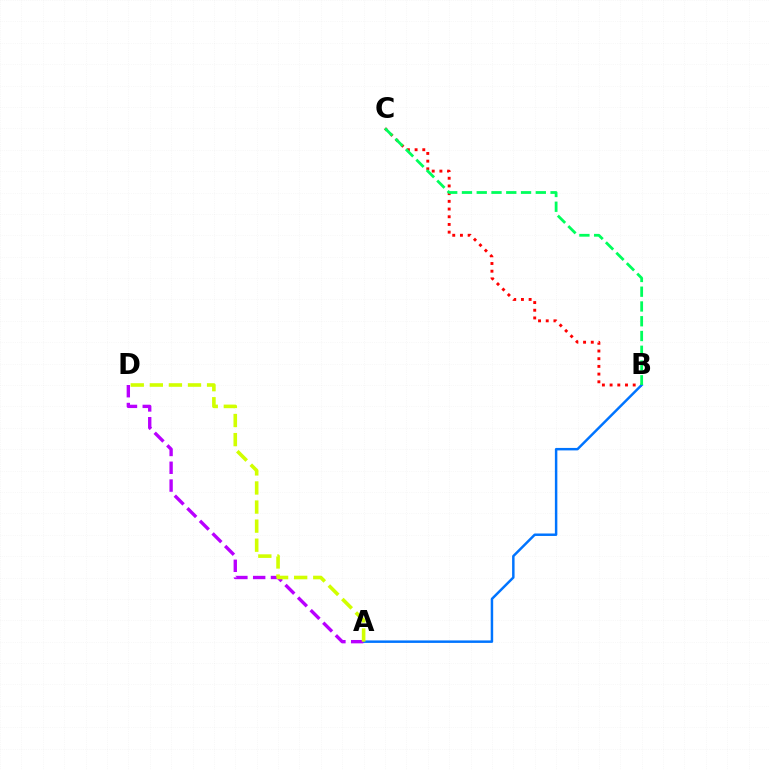{('B', 'C'): [{'color': '#ff0000', 'line_style': 'dotted', 'thickness': 2.09}, {'color': '#00ff5c', 'line_style': 'dashed', 'thickness': 2.01}], ('A', 'B'): [{'color': '#0074ff', 'line_style': 'solid', 'thickness': 1.78}], ('A', 'D'): [{'color': '#b900ff', 'line_style': 'dashed', 'thickness': 2.42}, {'color': '#d1ff00', 'line_style': 'dashed', 'thickness': 2.59}]}